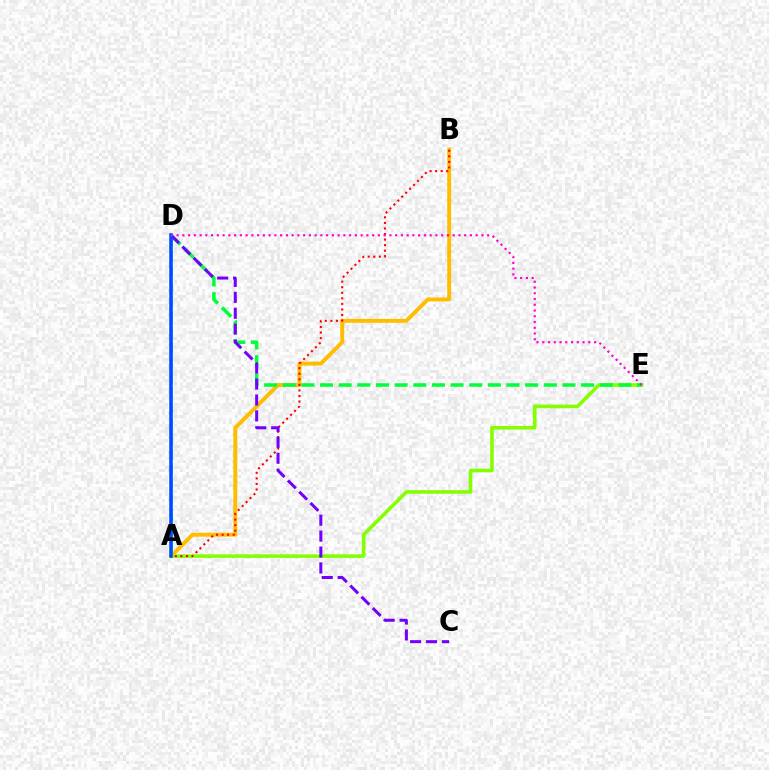{('A', 'B'): [{'color': '#ffbd00', 'line_style': 'solid', 'thickness': 2.82}, {'color': '#ff0000', 'line_style': 'dotted', 'thickness': 1.51}], ('A', 'E'): [{'color': '#84ff00', 'line_style': 'solid', 'thickness': 2.57}], ('A', 'D'): [{'color': '#00fff6', 'line_style': 'dashed', 'thickness': 2.07}, {'color': '#004bff', 'line_style': 'solid', 'thickness': 2.56}], ('D', 'E'): [{'color': '#00ff39', 'line_style': 'dashed', 'thickness': 2.53}, {'color': '#ff00cf', 'line_style': 'dotted', 'thickness': 1.56}], ('C', 'D'): [{'color': '#7200ff', 'line_style': 'dashed', 'thickness': 2.16}]}